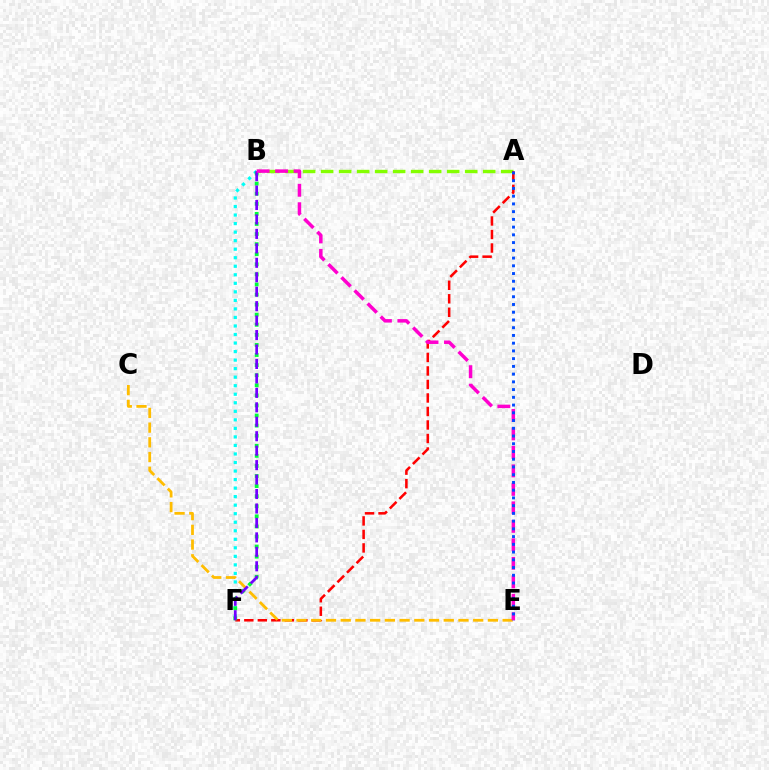{('A', 'B'): [{'color': '#84ff00', 'line_style': 'dashed', 'thickness': 2.45}], ('A', 'F'): [{'color': '#ff0000', 'line_style': 'dashed', 'thickness': 1.83}], ('B', 'F'): [{'color': '#00fff6', 'line_style': 'dotted', 'thickness': 2.32}, {'color': '#00ff39', 'line_style': 'dotted', 'thickness': 2.74}, {'color': '#7200ff', 'line_style': 'dashed', 'thickness': 1.96}], ('C', 'E'): [{'color': '#ffbd00', 'line_style': 'dashed', 'thickness': 2.0}], ('B', 'E'): [{'color': '#ff00cf', 'line_style': 'dashed', 'thickness': 2.51}], ('A', 'E'): [{'color': '#004bff', 'line_style': 'dotted', 'thickness': 2.1}]}